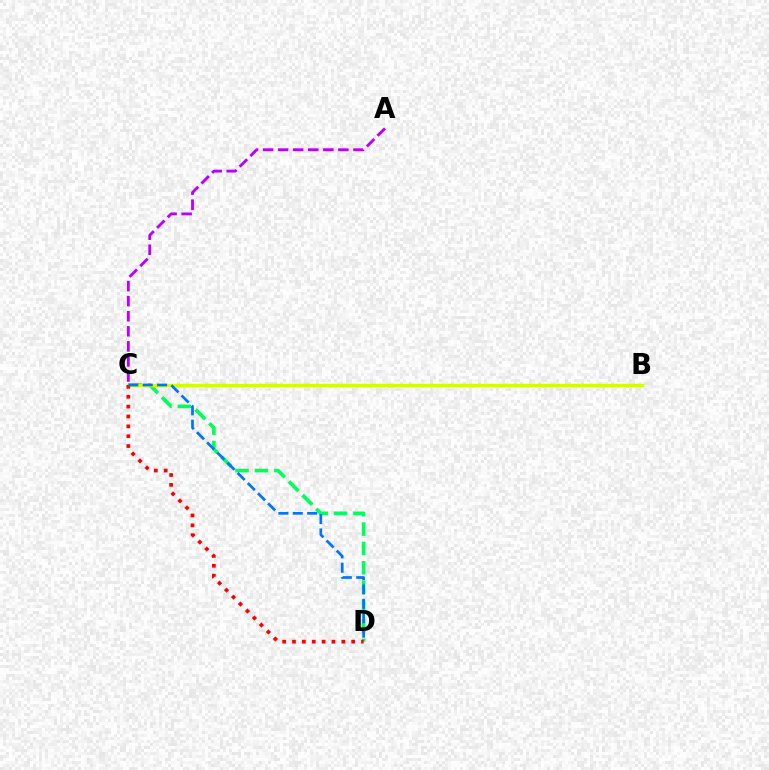{('C', 'D'): [{'color': '#00ff5c', 'line_style': 'dashed', 'thickness': 2.63}, {'color': '#ff0000', 'line_style': 'dotted', 'thickness': 2.68}, {'color': '#0074ff', 'line_style': 'dashed', 'thickness': 1.95}], ('A', 'C'): [{'color': '#b900ff', 'line_style': 'dashed', 'thickness': 2.05}], ('B', 'C'): [{'color': '#d1ff00', 'line_style': 'solid', 'thickness': 2.43}]}